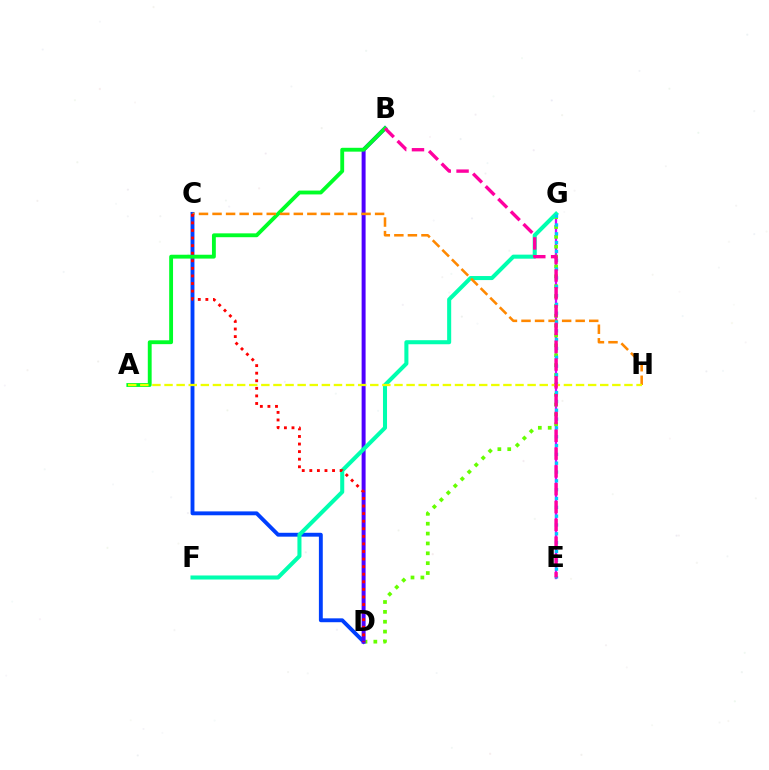{('E', 'G'): [{'color': '#d600ff', 'line_style': 'solid', 'thickness': 1.63}, {'color': '#00c7ff', 'line_style': 'dotted', 'thickness': 2.4}], ('C', 'D'): [{'color': '#003fff', 'line_style': 'solid', 'thickness': 2.79}, {'color': '#ff0000', 'line_style': 'dotted', 'thickness': 2.06}], ('D', 'G'): [{'color': '#66ff00', 'line_style': 'dotted', 'thickness': 2.68}], ('B', 'D'): [{'color': '#4f00ff', 'line_style': 'solid', 'thickness': 2.86}], ('F', 'G'): [{'color': '#00ffaf', 'line_style': 'solid', 'thickness': 2.92}], ('A', 'B'): [{'color': '#00ff27', 'line_style': 'solid', 'thickness': 2.77}], ('C', 'H'): [{'color': '#ff8800', 'line_style': 'dashed', 'thickness': 1.84}], ('A', 'H'): [{'color': '#eeff00', 'line_style': 'dashed', 'thickness': 1.64}], ('B', 'E'): [{'color': '#ff00a0', 'line_style': 'dashed', 'thickness': 2.42}]}